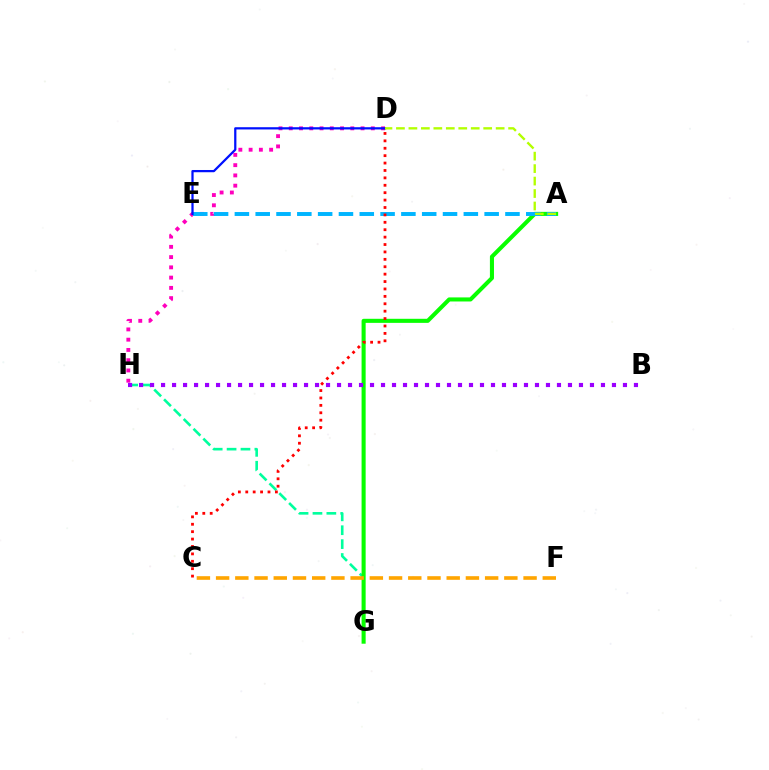{('G', 'H'): [{'color': '#00ff9d', 'line_style': 'dashed', 'thickness': 1.89}], ('D', 'H'): [{'color': '#ff00bd', 'line_style': 'dotted', 'thickness': 2.79}], ('A', 'G'): [{'color': '#08ff00', 'line_style': 'solid', 'thickness': 2.93}], ('A', 'E'): [{'color': '#00b5ff', 'line_style': 'dashed', 'thickness': 2.83}], ('D', 'E'): [{'color': '#0010ff', 'line_style': 'solid', 'thickness': 1.61}], ('A', 'D'): [{'color': '#b3ff00', 'line_style': 'dashed', 'thickness': 1.69}], ('C', 'F'): [{'color': '#ffa500', 'line_style': 'dashed', 'thickness': 2.61}], ('C', 'D'): [{'color': '#ff0000', 'line_style': 'dotted', 'thickness': 2.01}], ('B', 'H'): [{'color': '#9b00ff', 'line_style': 'dotted', 'thickness': 2.99}]}